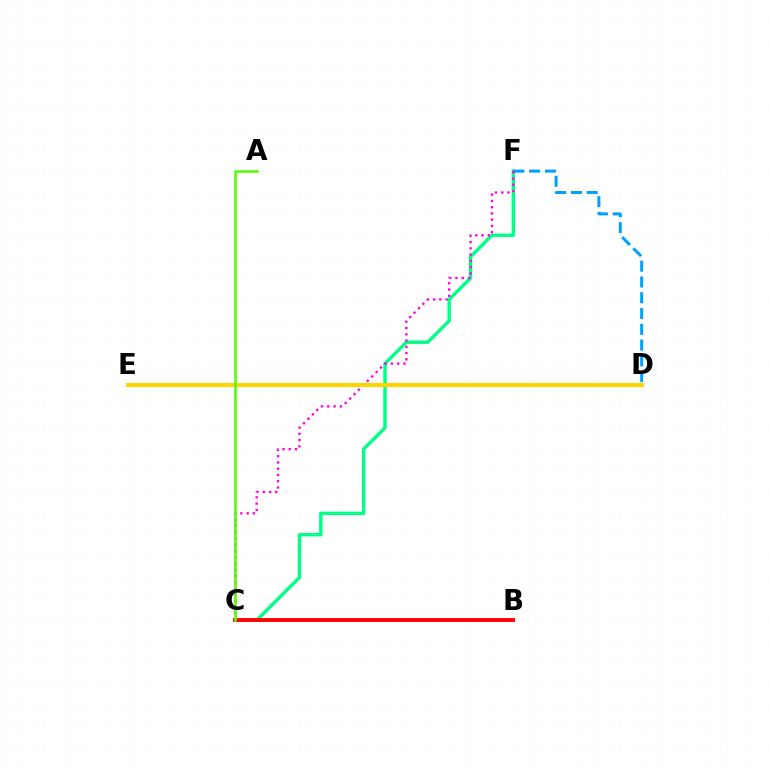{('C', 'F'): [{'color': '#00ff86', 'line_style': 'solid', 'thickness': 2.44}, {'color': '#ff00ed', 'line_style': 'dotted', 'thickness': 1.7}], ('B', 'C'): [{'color': '#ff0000', 'line_style': 'solid', 'thickness': 2.79}], ('D', 'F'): [{'color': '#009eff', 'line_style': 'dashed', 'thickness': 2.15}], ('D', 'E'): [{'color': '#3700ff', 'line_style': 'dotted', 'thickness': 2.75}, {'color': '#ffd500', 'line_style': 'solid', 'thickness': 2.93}], ('A', 'C'): [{'color': '#4fff00', 'line_style': 'solid', 'thickness': 1.83}]}